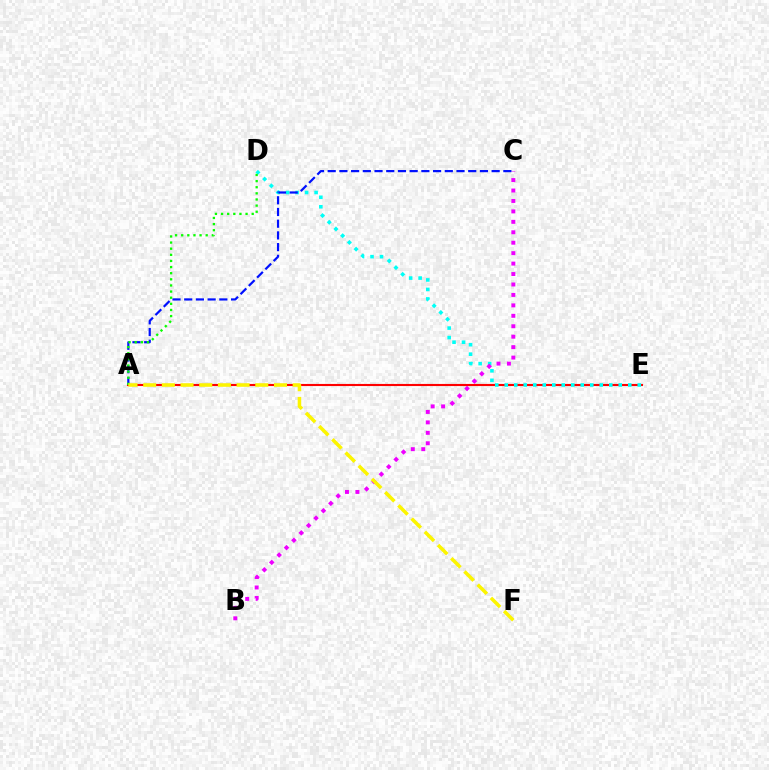{('A', 'E'): [{'color': '#ff0000', 'line_style': 'solid', 'thickness': 1.52}], ('D', 'E'): [{'color': '#00fff6', 'line_style': 'dotted', 'thickness': 2.58}], ('B', 'C'): [{'color': '#ee00ff', 'line_style': 'dotted', 'thickness': 2.84}], ('A', 'C'): [{'color': '#0010ff', 'line_style': 'dashed', 'thickness': 1.59}], ('A', 'D'): [{'color': '#08ff00', 'line_style': 'dotted', 'thickness': 1.66}], ('A', 'F'): [{'color': '#fcf500', 'line_style': 'dashed', 'thickness': 2.54}]}